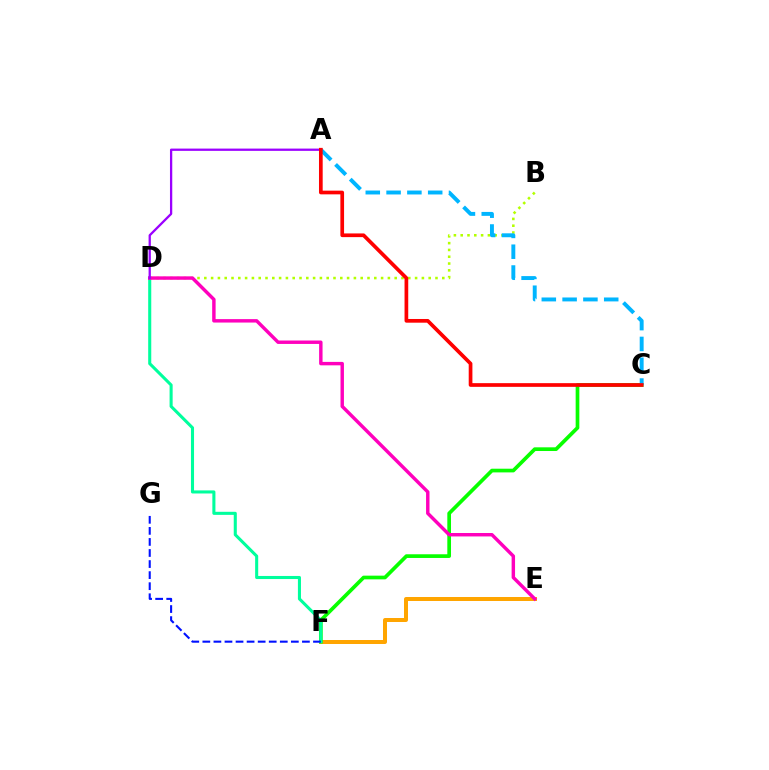{('E', 'F'): [{'color': '#ffa500', 'line_style': 'solid', 'thickness': 2.87}], ('B', 'D'): [{'color': '#b3ff00', 'line_style': 'dotted', 'thickness': 1.85}], ('C', 'F'): [{'color': '#08ff00', 'line_style': 'solid', 'thickness': 2.66}], ('D', 'F'): [{'color': '#00ff9d', 'line_style': 'solid', 'thickness': 2.21}], ('A', 'C'): [{'color': '#00b5ff', 'line_style': 'dashed', 'thickness': 2.83}, {'color': '#ff0000', 'line_style': 'solid', 'thickness': 2.66}], ('F', 'G'): [{'color': '#0010ff', 'line_style': 'dashed', 'thickness': 1.5}], ('D', 'E'): [{'color': '#ff00bd', 'line_style': 'solid', 'thickness': 2.47}], ('A', 'D'): [{'color': '#9b00ff', 'line_style': 'solid', 'thickness': 1.64}]}